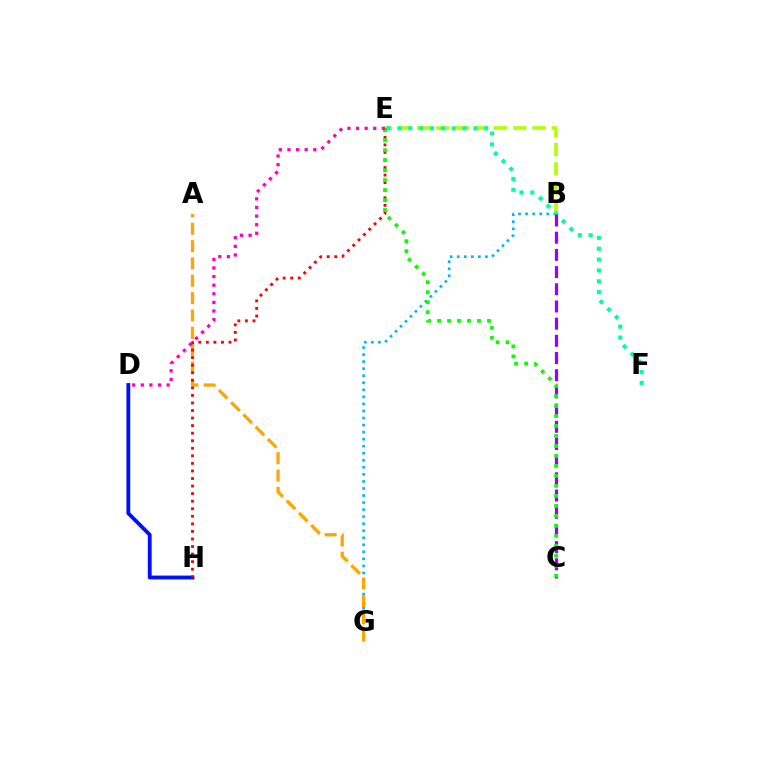{('B', 'E'): [{'color': '#b3ff00', 'line_style': 'dashed', 'thickness': 2.61}], ('B', 'G'): [{'color': '#00b5ff', 'line_style': 'dotted', 'thickness': 1.91}], ('D', 'H'): [{'color': '#0010ff', 'line_style': 'solid', 'thickness': 2.75}], ('E', 'F'): [{'color': '#00ff9d', 'line_style': 'dotted', 'thickness': 2.95}], ('B', 'C'): [{'color': '#9b00ff', 'line_style': 'dashed', 'thickness': 2.34}], ('A', 'G'): [{'color': '#ffa500', 'line_style': 'dashed', 'thickness': 2.36}], ('E', 'H'): [{'color': '#ff0000', 'line_style': 'dotted', 'thickness': 2.05}], ('C', 'E'): [{'color': '#08ff00', 'line_style': 'dotted', 'thickness': 2.71}], ('D', 'E'): [{'color': '#ff00bd', 'line_style': 'dotted', 'thickness': 2.34}]}